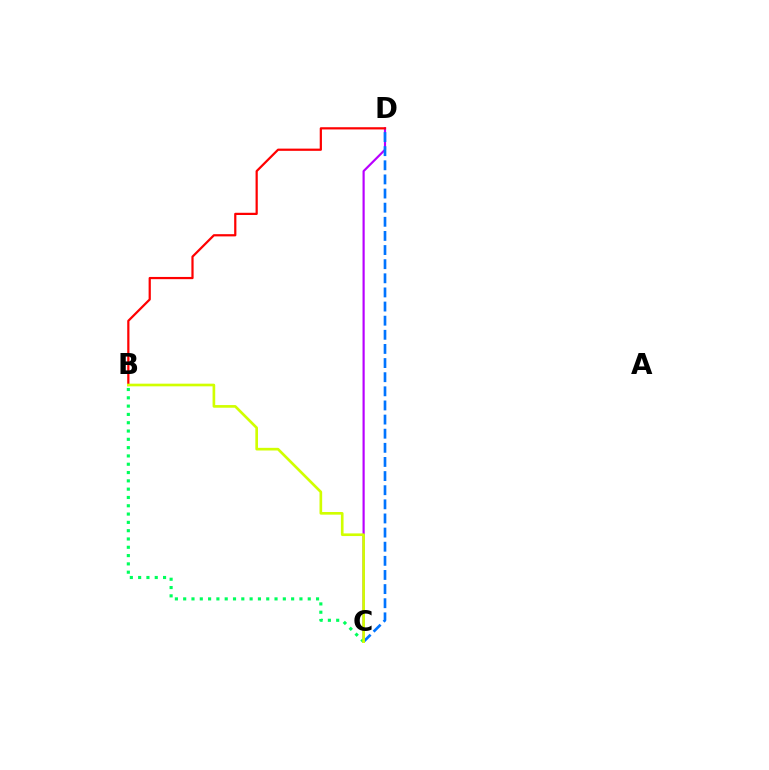{('C', 'D'): [{'color': '#b900ff', 'line_style': 'solid', 'thickness': 1.57}, {'color': '#0074ff', 'line_style': 'dashed', 'thickness': 1.92}], ('B', 'D'): [{'color': '#ff0000', 'line_style': 'solid', 'thickness': 1.6}], ('B', 'C'): [{'color': '#00ff5c', 'line_style': 'dotted', 'thickness': 2.26}, {'color': '#d1ff00', 'line_style': 'solid', 'thickness': 1.91}]}